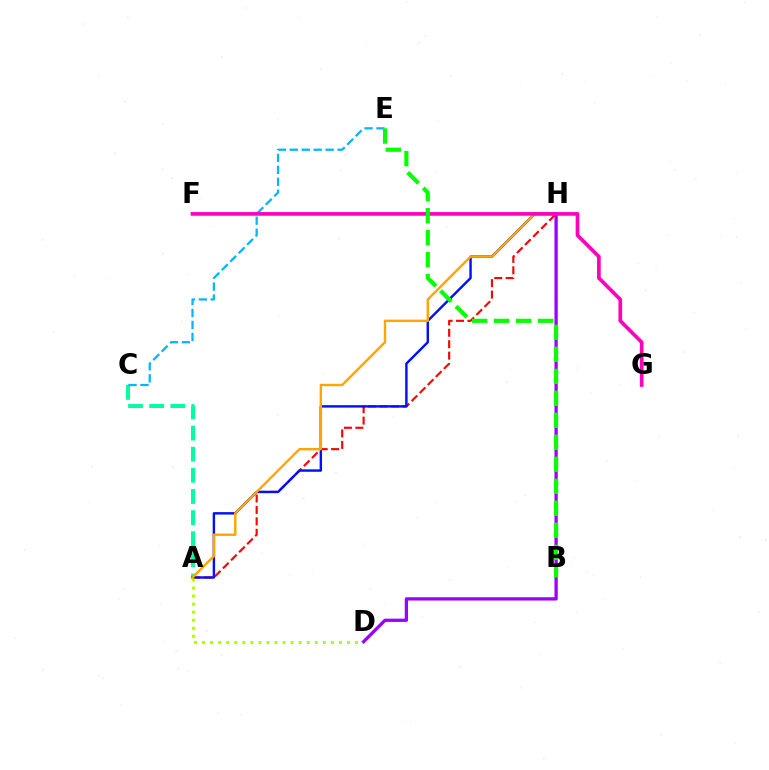{('A', 'H'): [{'color': '#ff0000', 'line_style': 'dashed', 'thickness': 1.55}, {'color': '#0010ff', 'line_style': 'solid', 'thickness': 1.75}, {'color': '#ffa500', 'line_style': 'solid', 'thickness': 1.73}], ('A', 'C'): [{'color': '#00ff9d', 'line_style': 'dashed', 'thickness': 2.87}], ('C', 'E'): [{'color': '#00b5ff', 'line_style': 'dashed', 'thickness': 1.62}], ('A', 'D'): [{'color': '#b3ff00', 'line_style': 'dotted', 'thickness': 2.19}], ('D', 'H'): [{'color': '#9b00ff', 'line_style': 'solid', 'thickness': 2.35}], ('F', 'G'): [{'color': '#ff00bd', 'line_style': 'solid', 'thickness': 2.65}], ('B', 'E'): [{'color': '#08ff00', 'line_style': 'dashed', 'thickness': 2.99}]}